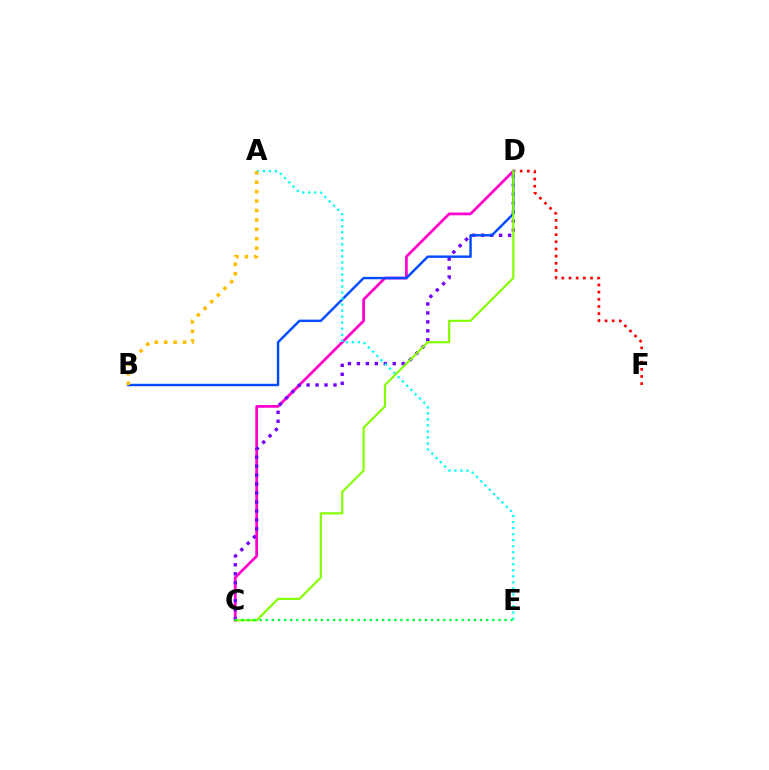{('C', 'D'): [{'color': '#ff00cf', 'line_style': 'solid', 'thickness': 1.98}, {'color': '#7200ff', 'line_style': 'dotted', 'thickness': 2.43}, {'color': '#84ff00', 'line_style': 'solid', 'thickness': 1.56}], ('D', 'F'): [{'color': '#ff0000', 'line_style': 'dotted', 'thickness': 1.95}], ('B', 'D'): [{'color': '#004bff', 'line_style': 'solid', 'thickness': 1.74}], ('A', 'E'): [{'color': '#00fff6', 'line_style': 'dotted', 'thickness': 1.64}], ('A', 'B'): [{'color': '#ffbd00', 'line_style': 'dotted', 'thickness': 2.56}], ('C', 'E'): [{'color': '#00ff39', 'line_style': 'dotted', 'thickness': 1.66}]}